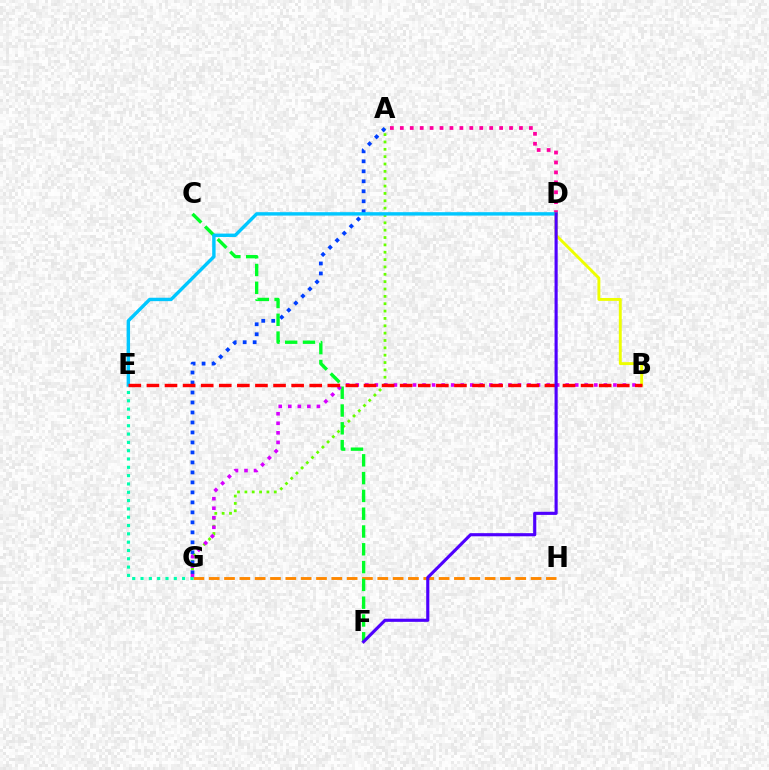{('A', 'D'): [{'color': '#ff00a0', 'line_style': 'dotted', 'thickness': 2.7}], ('G', 'H'): [{'color': '#ff8800', 'line_style': 'dashed', 'thickness': 2.08}], ('A', 'G'): [{'color': '#66ff00', 'line_style': 'dotted', 'thickness': 2.0}, {'color': '#003fff', 'line_style': 'dotted', 'thickness': 2.71}], ('C', 'F'): [{'color': '#00ff27', 'line_style': 'dashed', 'thickness': 2.42}], ('B', 'G'): [{'color': '#d600ff', 'line_style': 'dotted', 'thickness': 2.59}], ('D', 'E'): [{'color': '#00c7ff', 'line_style': 'solid', 'thickness': 2.45}], ('E', 'G'): [{'color': '#00ffaf', 'line_style': 'dotted', 'thickness': 2.26}], ('B', 'D'): [{'color': '#eeff00', 'line_style': 'solid', 'thickness': 2.09}], ('B', 'E'): [{'color': '#ff0000', 'line_style': 'dashed', 'thickness': 2.46}], ('D', 'F'): [{'color': '#4f00ff', 'line_style': 'solid', 'thickness': 2.25}]}